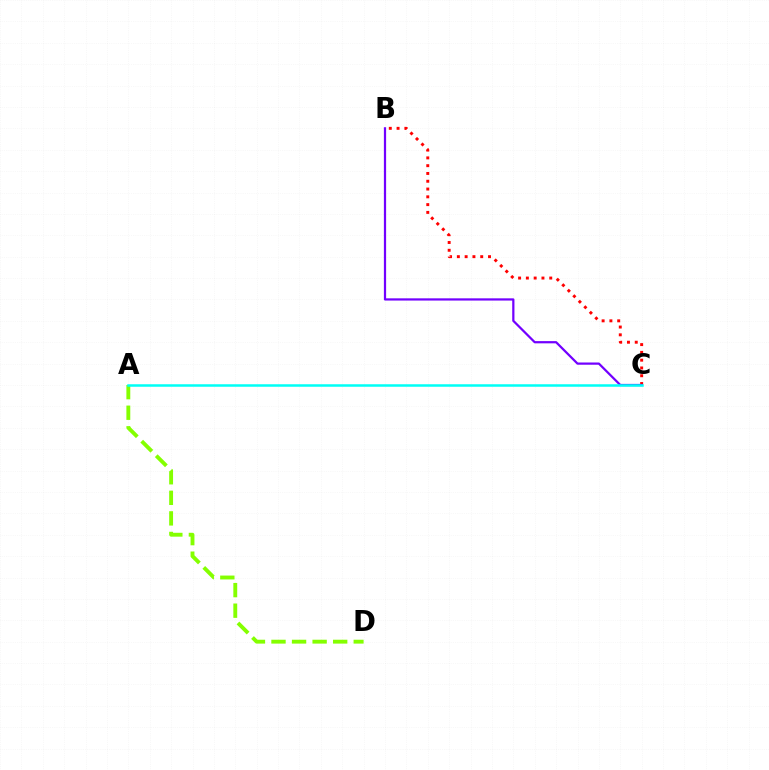{('A', 'D'): [{'color': '#84ff00', 'line_style': 'dashed', 'thickness': 2.79}], ('B', 'C'): [{'color': '#ff0000', 'line_style': 'dotted', 'thickness': 2.12}, {'color': '#7200ff', 'line_style': 'solid', 'thickness': 1.6}], ('A', 'C'): [{'color': '#00fff6', 'line_style': 'solid', 'thickness': 1.8}]}